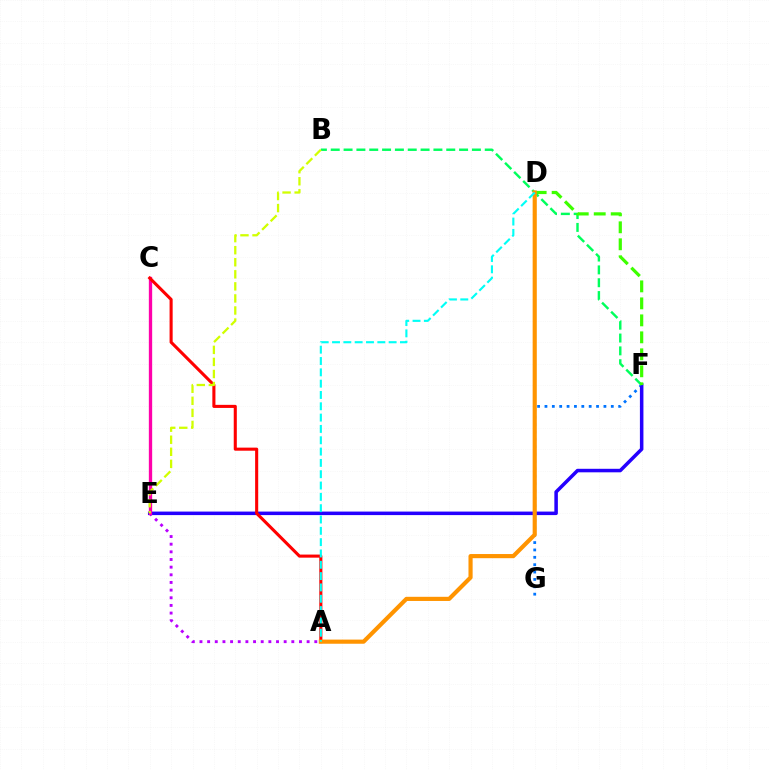{('F', 'G'): [{'color': '#0074ff', 'line_style': 'dotted', 'thickness': 2.0}], ('A', 'E'): [{'color': '#b900ff', 'line_style': 'dotted', 'thickness': 2.08}], ('E', 'F'): [{'color': '#2500ff', 'line_style': 'solid', 'thickness': 2.53}], ('C', 'E'): [{'color': '#ff00ac', 'line_style': 'solid', 'thickness': 2.39}], ('B', 'F'): [{'color': '#00ff5c', 'line_style': 'dashed', 'thickness': 1.74}], ('A', 'C'): [{'color': '#ff0000', 'line_style': 'solid', 'thickness': 2.22}], ('D', 'F'): [{'color': '#3dff00', 'line_style': 'dashed', 'thickness': 2.31}], ('B', 'E'): [{'color': '#d1ff00', 'line_style': 'dashed', 'thickness': 1.64}], ('A', 'D'): [{'color': '#ff9400', 'line_style': 'solid', 'thickness': 2.99}, {'color': '#00fff6', 'line_style': 'dashed', 'thickness': 1.54}]}